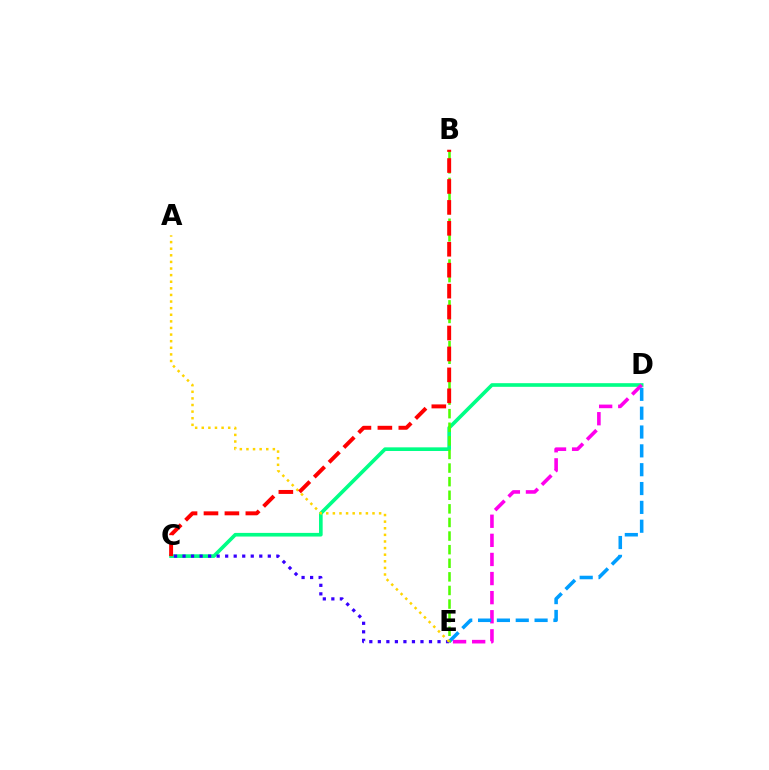{('C', 'D'): [{'color': '#00ff86', 'line_style': 'solid', 'thickness': 2.62}], ('D', 'E'): [{'color': '#ff00ed', 'line_style': 'dashed', 'thickness': 2.59}, {'color': '#009eff', 'line_style': 'dashed', 'thickness': 2.56}], ('B', 'E'): [{'color': '#4fff00', 'line_style': 'dashed', 'thickness': 1.85}], ('C', 'E'): [{'color': '#3700ff', 'line_style': 'dotted', 'thickness': 2.32}], ('A', 'E'): [{'color': '#ffd500', 'line_style': 'dotted', 'thickness': 1.8}], ('B', 'C'): [{'color': '#ff0000', 'line_style': 'dashed', 'thickness': 2.84}]}